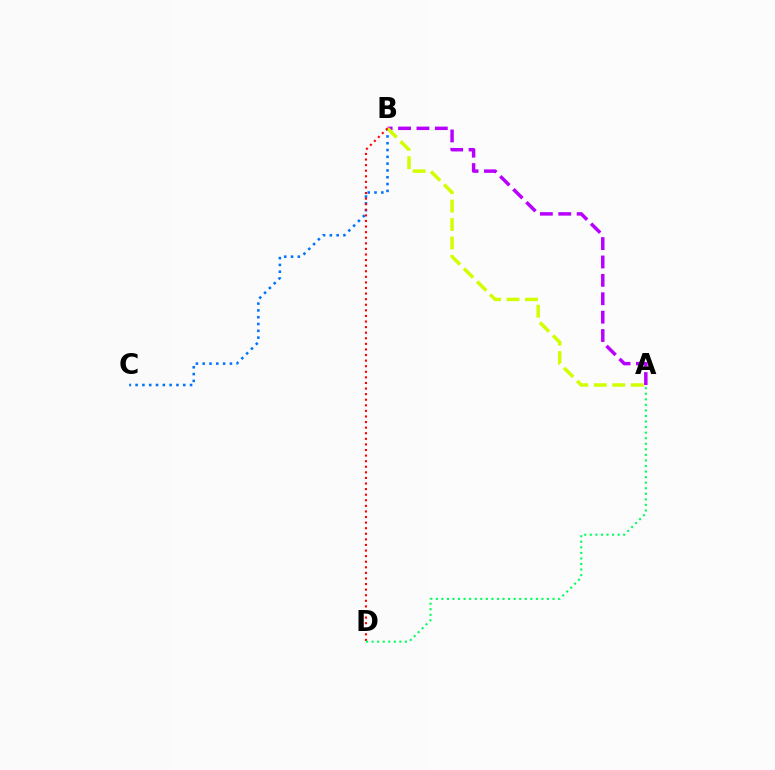{('B', 'C'): [{'color': '#0074ff', 'line_style': 'dotted', 'thickness': 1.85}], ('A', 'B'): [{'color': '#b900ff', 'line_style': 'dashed', 'thickness': 2.5}, {'color': '#d1ff00', 'line_style': 'dashed', 'thickness': 2.51}], ('B', 'D'): [{'color': '#ff0000', 'line_style': 'dotted', 'thickness': 1.52}], ('A', 'D'): [{'color': '#00ff5c', 'line_style': 'dotted', 'thickness': 1.51}]}